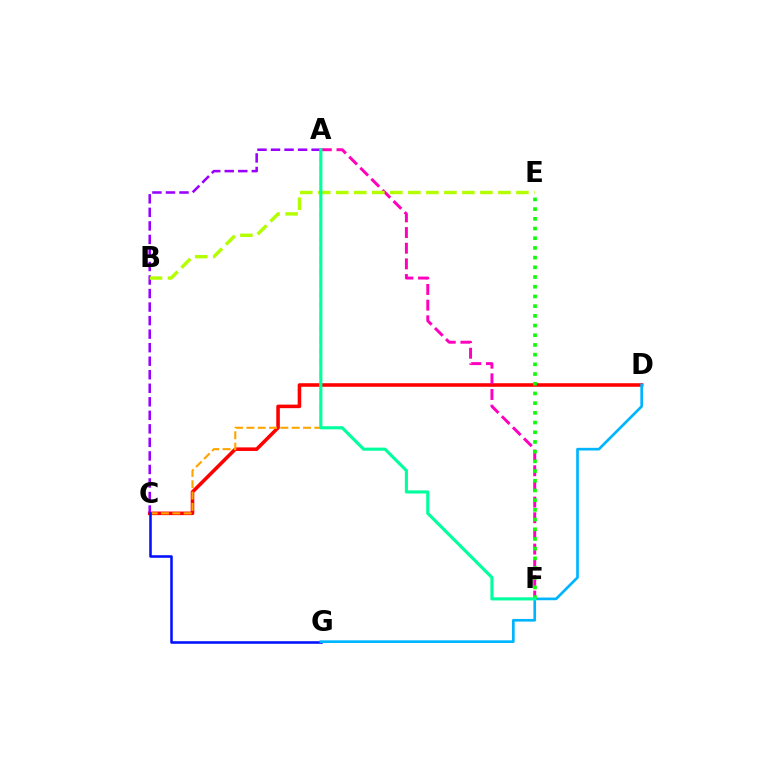{('C', 'D'): [{'color': '#ff0000', 'line_style': 'solid', 'thickness': 2.56}], ('A', 'C'): [{'color': '#ffa500', 'line_style': 'dashed', 'thickness': 1.54}, {'color': '#9b00ff', 'line_style': 'dashed', 'thickness': 1.84}], ('C', 'G'): [{'color': '#0010ff', 'line_style': 'solid', 'thickness': 1.83}], ('A', 'F'): [{'color': '#ff00bd', 'line_style': 'dashed', 'thickness': 2.13}, {'color': '#00ff9d', 'line_style': 'solid', 'thickness': 2.24}], ('B', 'E'): [{'color': '#b3ff00', 'line_style': 'dashed', 'thickness': 2.45}], ('D', 'G'): [{'color': '#00b5ff', 'line_style': 'solid', 'thickness': 1.93}], ('E', 'F'): [{'color': '#08ff00', 'line_style': 'dotted', 'thickness': 2.64}]}